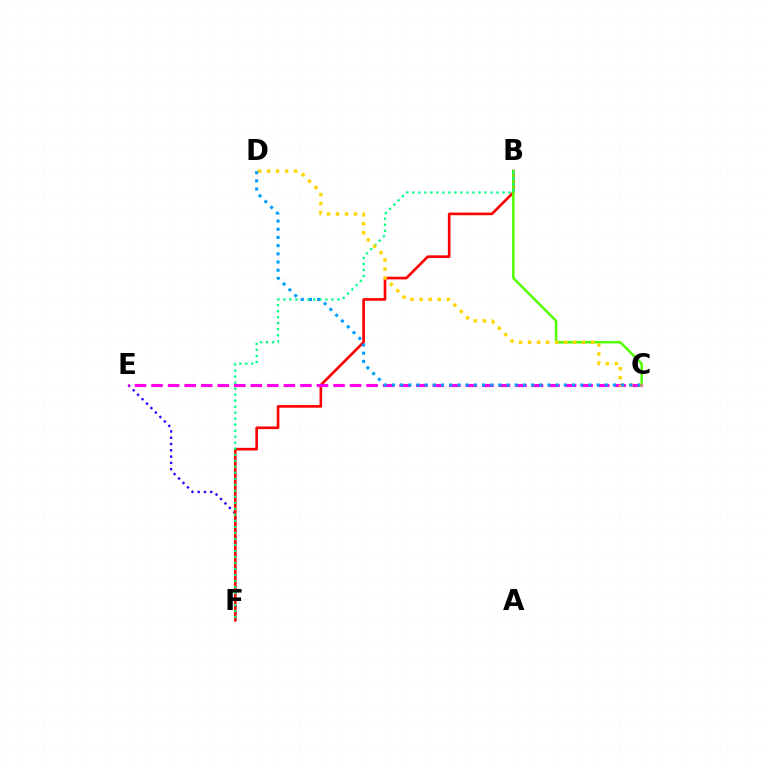{('E', 'F'): [{'color': '#3700ff', 'line_style': 'dotted', 'thickness': 1.71}], ('B', 'F'): [{'color': '#ff0000', 'line_style': 'solid', 'thickness': 1.9}, {'color': '#00ff86', 'line_style': 'dotted', 'thickness': 1.63}], ('B', 'C'): [{'color': '#4fff00', 'line_style': 'solid', 'thickness': 1.76}], ('C', 'E'): [{'color': '#ff00ed', 'line_style': 'dashed', 'thickness': 2.25}], ('C', 'D'): [{'color': '#ffd500', 'line_style': 'dotted', 'thickness': 2.45}, {'color': '#009eff', 'line_style': 'dotted', 'thickness': 2.22}]}